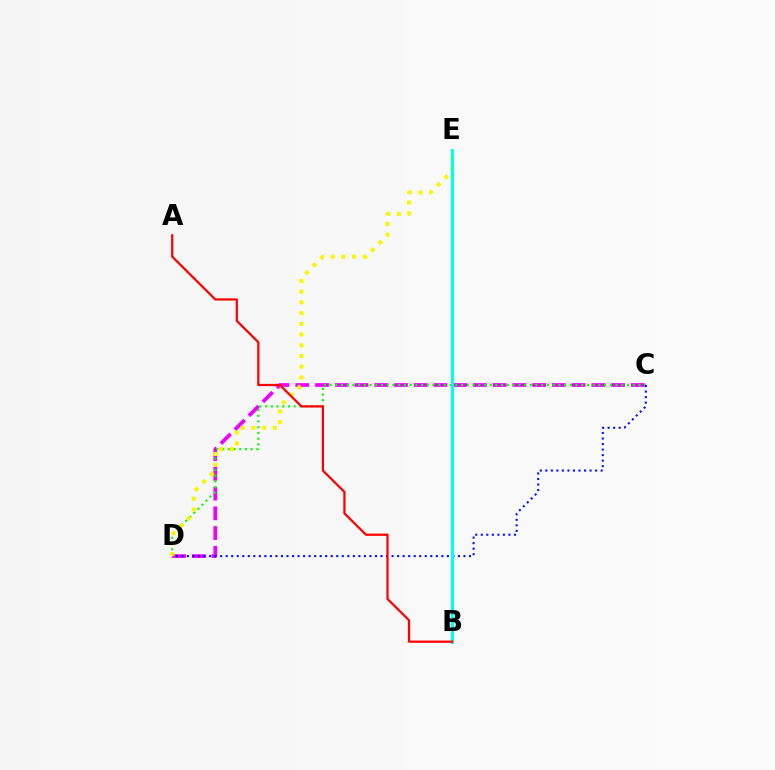{('C', 'D'): [{'color': '#ee00ff', 'line_style': 'dashed', 'thickness': 2.68}, {'color': '#08ff00', 'line_style': 'dotted', 'thickness': 1.55}, {'color': '#0010ff', 'line_style': 'dotted', 'thickness': 1.5}], ('D', 'E'): [{'color': '#fcf500', 'line_style': 'dotted', 'thickness': 2.91}], ('B', 'E'): [{'color': '#00fff6', 'line_style': 'solid', 'thickness': 2.21}], ('A', 'B'): [{'color': '#ff0000', 'line_style': 'solid', 'thickness': 1.61}]}